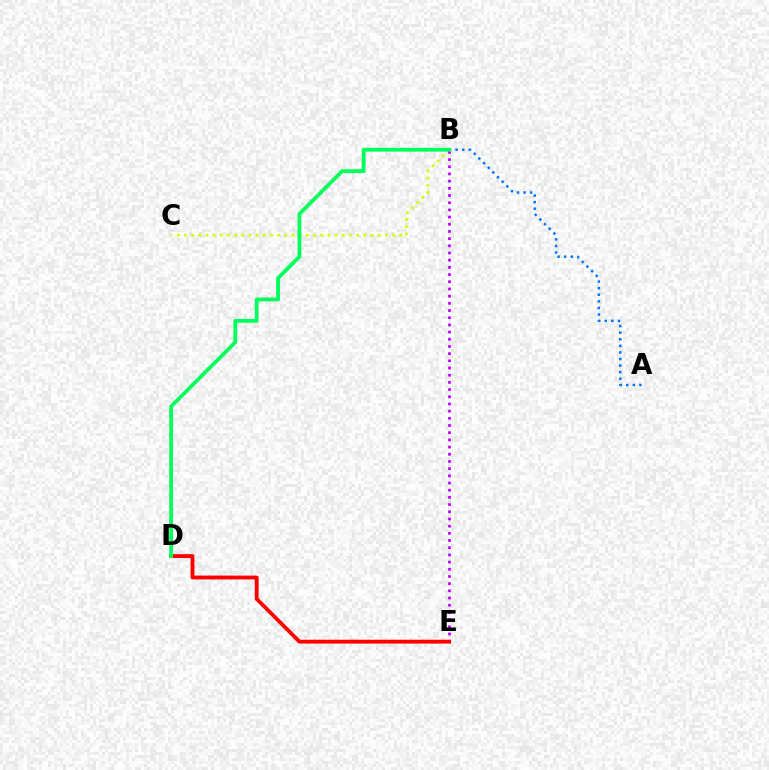{('A', 'B'): [{'color': '#0074ff', 'line_style': 'dotted', 'thickness': 1.79}], ('B', 'C'): [{'color': '#d1ff00', 'line_style': 'dotted', 'thickness': 1.95}], ('B', 'E'): [{'color': '#b900ff', 'line_style': 'dotted', 'thickness': 1.95}], ('D', 'E'): [{'color': '#ff0000', 'line_style': 'solid', 'thickness': 2.77}], ('B', 'D'): [{'color': '#00ff5c', 'line_style': 'solid', 'thickness': 2.75}]}